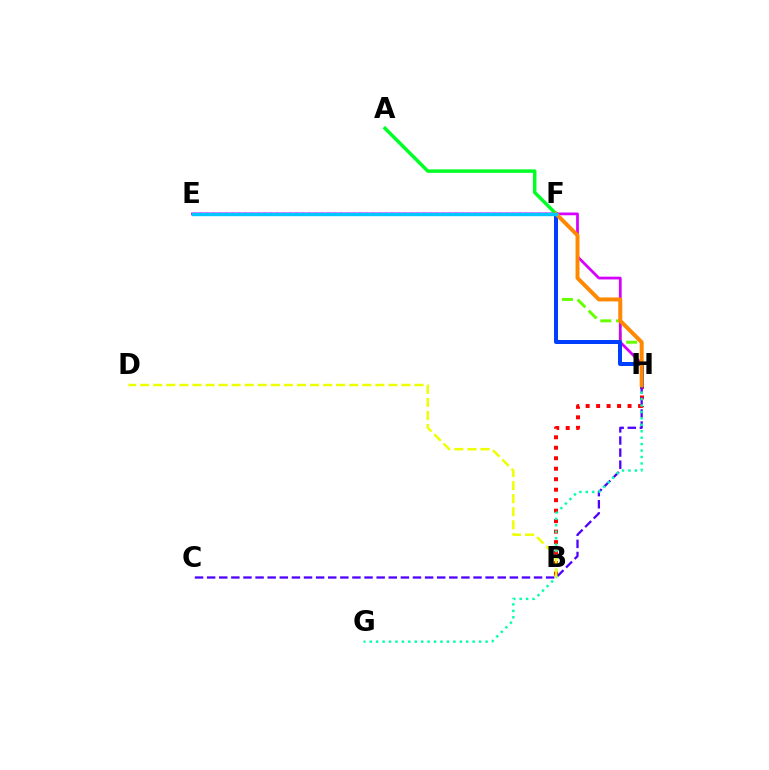{('F', 'H'): [{'color': '#66ff00', 'line_style': 'dashed', 'thickness': 2.14}, {'color': '#003fff', 'line_style': 'solid', 'thickness': 2.89}, {'color': '#ff8800', 'line_style': 'solid', 'thickness': 2.84}], ('E', 'H'): [{'color': '#d600ff', 'line_style': 'solid', 'thickness': 1.98}], ('B', 'H'): [{'color': '#ff0000', 'line_style': 'dotted', 'thickness': 2.85}], ('C', 'H'): [{'color': '#4f00ff', 'line_style': 'dashed', 'thickness': 1.64}], ('A', 'F'): [{'color': '#00ff27', 'line_style': 'solid', 'thickness': 2.5}], ('G', 'H'): [{'color': '#00ffaf', 'line_style': 'dotted', 'thickness': 1.75}], ('B', 'D'): [{'color': '#eeff00', 'line_style': 'dashed', 'thickness': 1.77}], ('E', 'F'): [{'color': '#ff00a0', 'line_style': 'dotted', 'thickness': 1.73}, {'color': '#00c7ff', 'line_style': 'solid', 'thickness': 2.43}]}